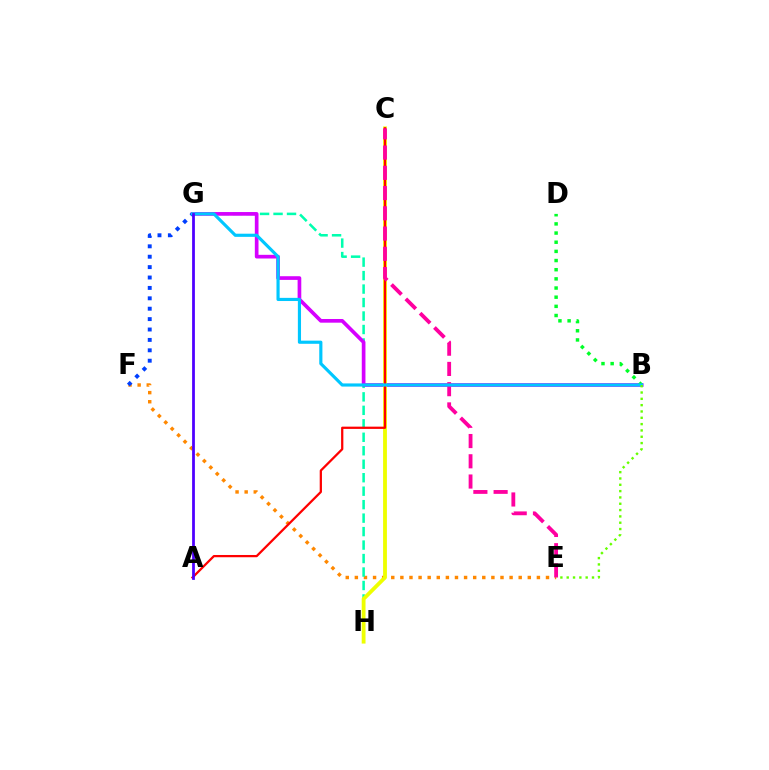{('E', 'F'): [{'color': '#ff8800', 'line_style': 'dotted', 'thickness': 2.47}], ('G', 'H'): [{'color': '#00ffaf', 'line_style': 'dashed', 'thickness': 1.83}], ('B', 'G'): [{'color': '#d600ff', 'line_style': 'solid', 'thickness': 2.65}, {'color': '#00c7ff', 'line_style': 'solid', 'thickness': 2.27}], ('C', 'H'): [{'color': '#eeff00', 'line_style': 'solid', 'thickness': 2.75}], ('F', 'G'): [{'color': '#003fff', 'line_style': 'dotted', 'thickness': 2.83}], ('A', 'C'): [{'color': '#ff0000', 'line_style': 'solid', 'thickness': 1.62}], ('C', 'E'): [{'color': '#ff00a0', 'line_style': 'dashed', 'thickness': 2.75}], ('B', 'D'): [{'color': '#00ff27', 'line_style': 'dotted', 'thickness': 2.49}], ('A', 'G'): [{'color': '#4f00ff', 'line_style': 'solid', 'thickness': 2.0}], ('B', 'E'): [{'color': '#66ff00', 'line_style': 'dotted', 'thickness': 1.72}]}